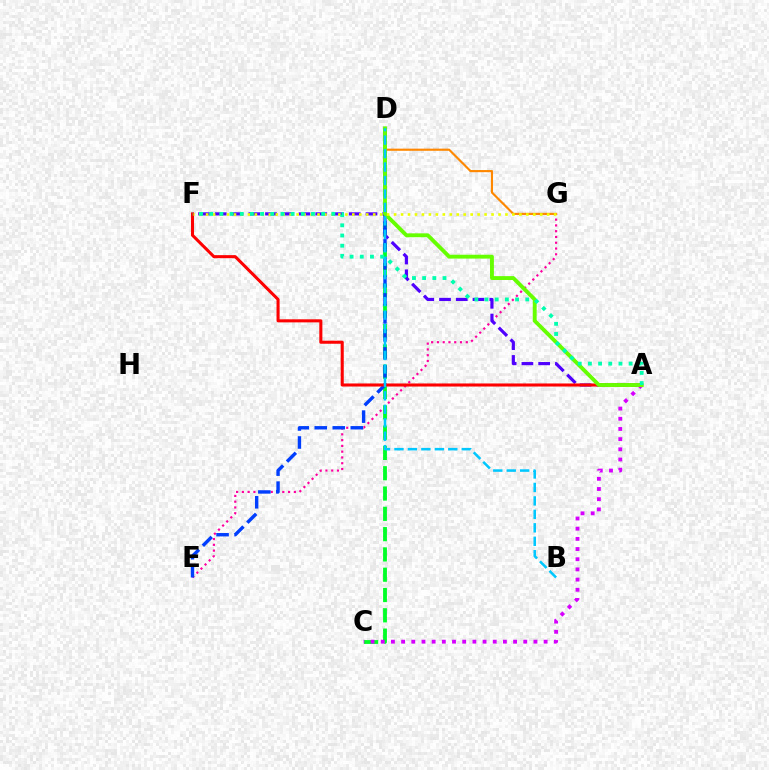{('E', 'G'): [{'color': '#ff00a0', 'line_style': 'dotted', 'thickness': 1.57}], ('D', 'G'): [{'color': '#ff8800', 'line_style': 'solid', 'thickness': 1.55}], ('C', 'D'): [{'color': '#00ff27', 'line_style': 'dashed', 'thickness': 2.76}], ('A', 'F'): [{'color': '#4f00ff', 'line_style': 'dashed', 'thickness': 2.28}, {'color': '#ff0000', 'line_style': 'solid', 'thickness': 2.2}, {'color': '#00ffaf', 'line_style': 'dotted', 'thickness': 2.76}], ('D', 'E'): [{'color': '#003fff', 'line_style': 'dashed', 'thickness': 2.45}], ('A', 'C'): [{'color': '#d600ff', 'line_style': 'dotted', 'thickness': 2.77}], ('A', 'D'): [{'color': '#66ff00', 'line_style': 'solid', 'thickness': 2.79}], ('B', 'D'): [{'color': '#00c7ff', 'line_style': 'dashed', 'thickness': 1.83}], ('F', 'G'): [{'color': '#eeff00', 'line_style': 'dotted', 'thickness': 1.89}]}